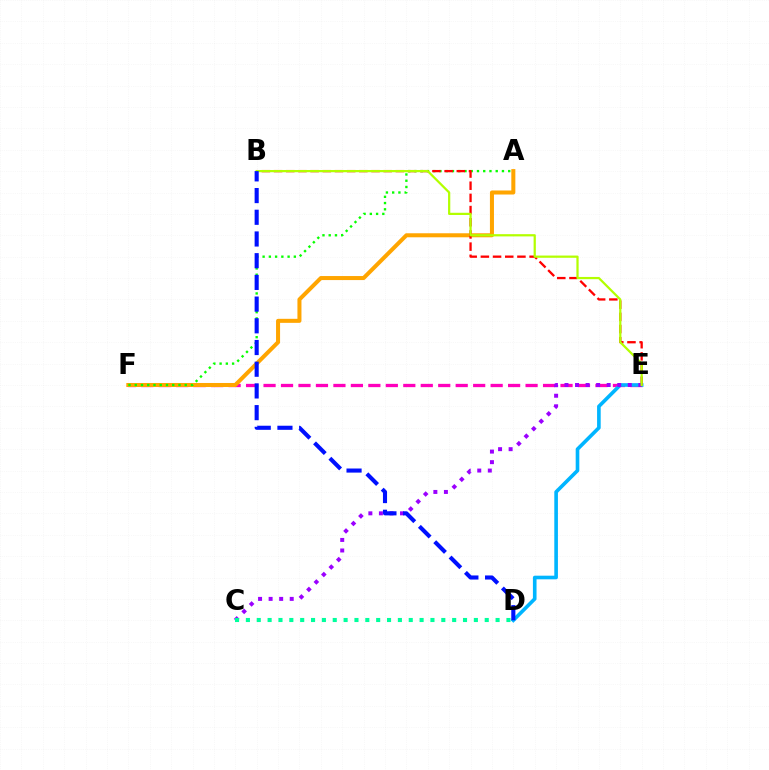{('E', 'F'): [{'color': '#ff00bd', 'line_style': 'dashed', 'thickness': 2.37}], ('D', 'E'): [{'color': '#00b5ff', 'line_style': 'solid', 'thickness': 2.61}], ('A', 'F'): [{'color': '#ffa500', 'line_style': 'solid', 'thickness': 2.9}, {'color': '#08ff00', 'line_style': 'dotted', 'thickness': 1.7}], ('B', 'E'): [{'color': '#ff0000', 'line_style': 'dashed', 'thickness': 1.65}, {'color': '#b3ff00', 'line_style': 'solid', 'thickness': 1.61}], ('C', 'E'): [{'color': '#9b00ff', 'line_style': 'dotted', 'thickness': 2.87}], ('B', 'D'): [{'color': '#0010ff', 'line_style': 'dashed', 'thickness': 2.95}], ('C', 'D'): [{'color': '#00ff9d', 'line_style': 'dotted', 'thickness': 2.95}]}